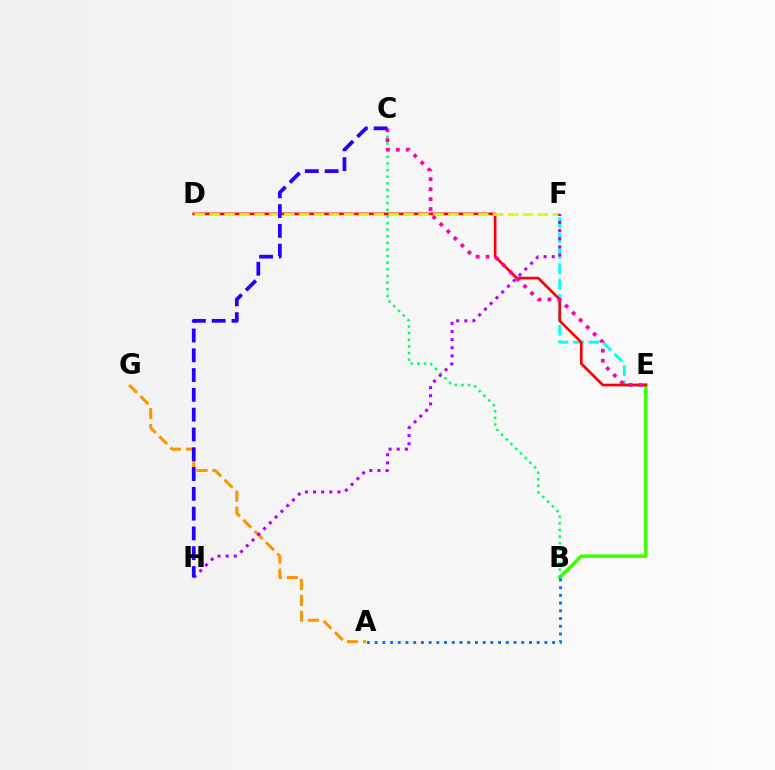{('E', 'F'): [{'color': '#00fff6', 'line_style': 'dashed', 'thickness': 2.09}], ('B', 'E'): [{'color': '#3dff00', 'line_style': 'solid', 'thickness': 2.53}], ('D', 'E'): [{'color': '#ff0000', 'line_style': 'solid', 'thickness': 1.91}], ('B', 'C'): [{'color': '#00ff5c', 'line_style': 'dotted', 'thickness': 1.8}], ('A', 'G'): [{'color': '#ff9400', 'line_style': 'dashed', 'thickness': 2.17}], ('D', 'F'): [{'color': '#d1ff00', 'line_style': 'dashed', 'thickness': 2.03}], ('F', 'H'): [{'color': '#b900ff', 'line_style': 'dotted', 'thickness': 2.21}], ('C', 'E'): [{'color': '#ff00ac', 'line_style': 'dotted', 'thickness': 2.7}], ('A', 'B'): [{'color': '#0074ff', 'line_style': 'dotted', 'thickness': 2.1}], ('C', 'H'): [{'color': '#2500ff', 'line_style': 'dashed', 'thickness': 2.69}]}